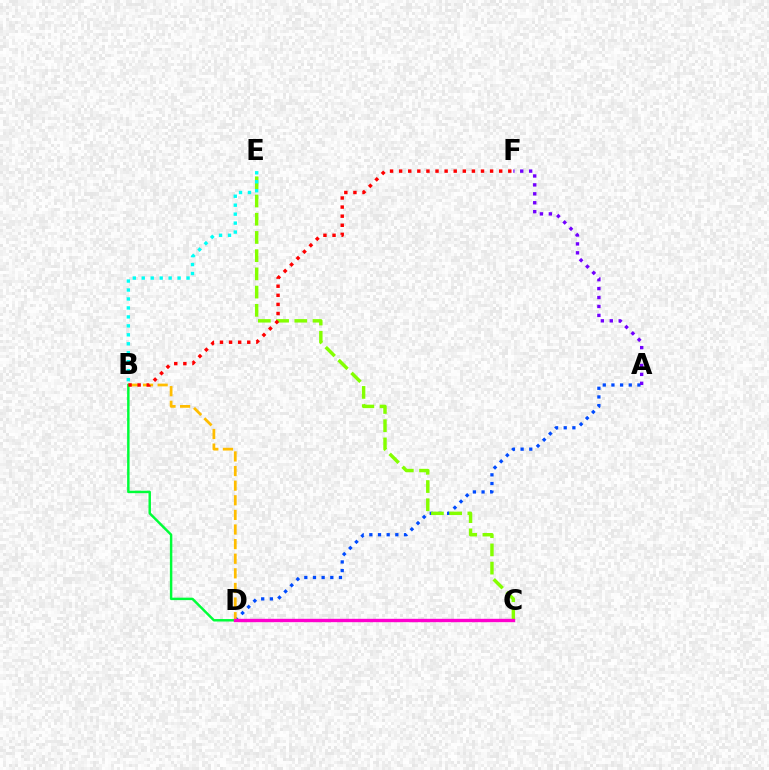{('A', 'D'): [{'color': '#004bff', 'line_style': 'dotted', 'thickness': 2.35}], ('B', 'D'): [{'color': '#ffbd00', 'line_style': 'dashed', 'thickness': 1.99}, {'color': '#00ff39', 'line_style': 'solid', 'thickness': 1.76}], ('C', 'E'): [{'color': '#84ff00', 'line_style': 'dashed', 'thickness': 2.48}], ('C', 'D'): [{'color': '#ff00cf', 'line_style': 'solid', 'thickness': 2.43}], ('B', 'F'): [{'color': '#ff0000', 'line_style': 'dotted', 'thickness': 2.47}], ('B', 'E'): [{'color': '#00fff6', 'line_style': 'dotted', 'thickness': 2.44}], ('A', 'F'): [{'color': '#7200ff', 'line_style': 'dotted', 'thickness': 2.43}]}